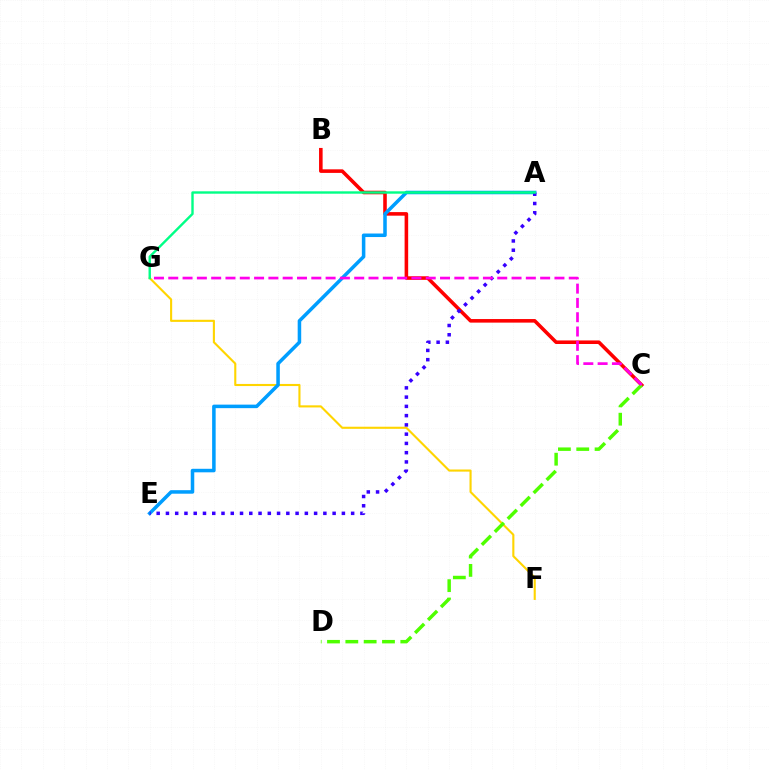{('F', 'G'): [{'color': '#ffd500', 'line_style': 'solid', 'thickness': 1.52}], ('B', 'C'): [{'color': '#ff0000', 'line_style': 'solid', 'thickness': 2.57}], ('A', 'E'): [{'color': '#009eff', 'line_style': 'solid', 'thickness': 2.54}, {'color': '#3700ff', 'line_style': 'dotted', 'thickness': 2.52}], ('C', 'D'): [{'color': '#4fff00', 'line_style': 'dashed', 'thickness': 2.49}], ('A', 'G'): [{'color': '#00ff86', 'line_style': 'solid', 'thickness': 1.72}], ('C', 'G'): [{'color': '#ff00ed', 'line_style': 'dashed', 'thickness': 1.94}]}